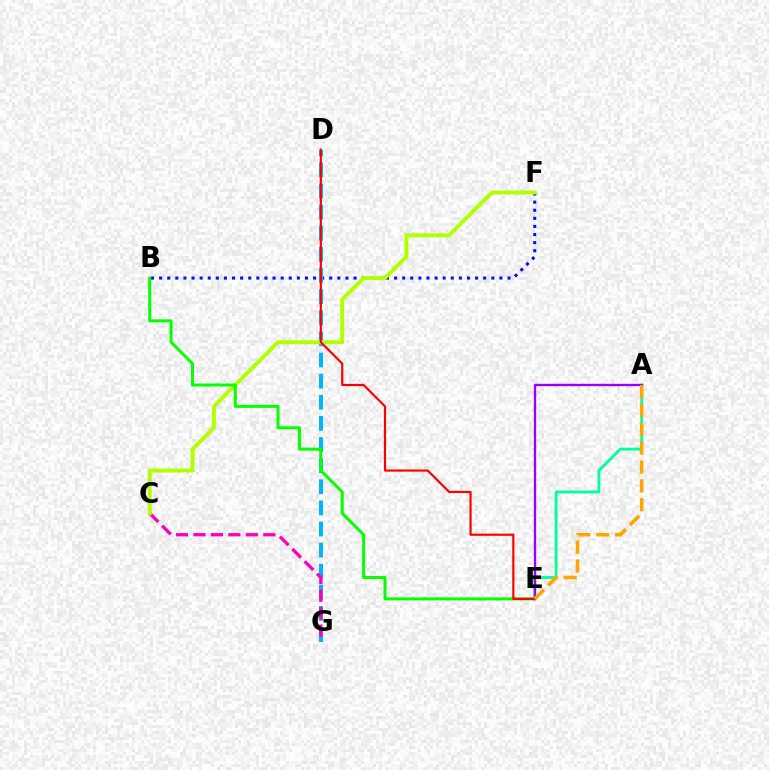{('B', 'F'): [{'color': '#0010ff', 'line_style': 'dotted', 'thickness': 2.2}], ('D', 'G'): [{'color': '#00b5ff', 'line_style': 'dashed', 'thickness': 2.87}], ('A', 'E'): [{'color': '#00ff9d', 'line_style': 'solid', 'thickness': 2.02}, {'color': '#9b00ff', 'line_style': 'solid', 'thickness': 1.68}, {'color': '#ffa500', 'line_style': 'dashed', 'thickness': 2.56}], ('C', 'G'): [{'color': '#ff00bd', 'line_style': 'dashed', 'thickness': 2.37}], ('C', 'F'): [{'color': '#b3ff00', 'line_style': 'solid', 'thickness': 2.82}], ('B', 'E'): [{'color': '#08ff00', 'line_style': 'solid', 'thickness': 2.15}], ('D', 'E'): [{'color': '#ff0000', 'line_style': 'solid', 'thickness': 1.57}]}